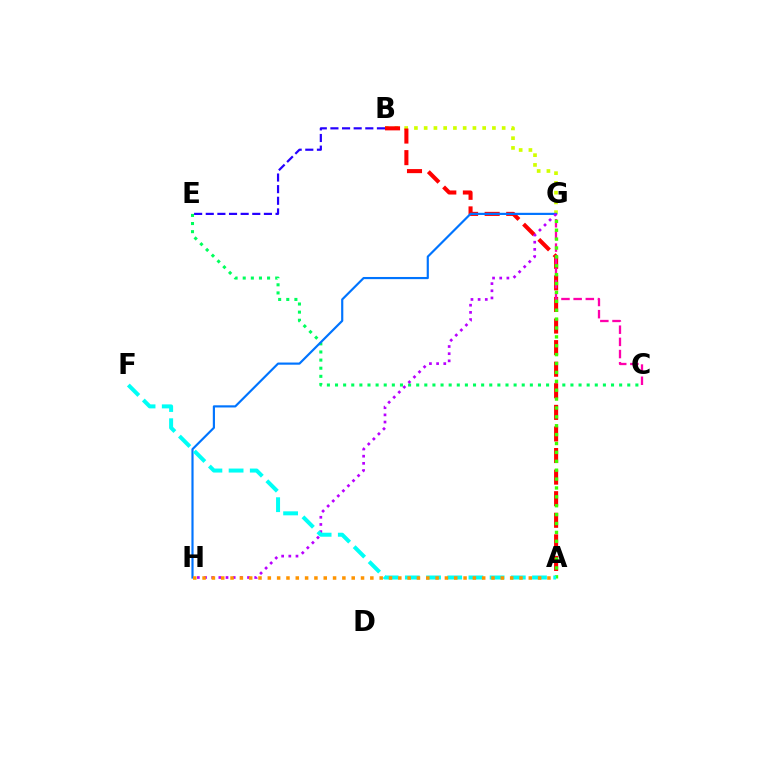{('C', 'E'): [{'color': '#00ff5c', 'line_style': 'dotted', 'thickness': 2.21}], ('B', 'G'): [{'color': '#d1ff00', 'line_style': 'dotted', 'thickness': 2.65}], ('A', 'B'): [{'color': '#ff0000', 'line_style': 'dashed', 'thickness': 2.93}], ('G', 'H'): [{'color': '#0074ff', 'line_style': 'solid', 'thickness': 1.56}, {'color': '#b900ff', 'line_style': 'dotted', 'thickness': 1.95}], ('B', 'E'): [{'color': '#2500ff', 'line_style': 'dashed', 'thickness': 1.58}], ('C', 'G'): [{'color': '#ff00ac', 'line_style': 'dashed', 'thickness': 1.65}], ('A', 'G'): [{'color': '#3dff00', 'line_style': 'dotted', 'thickness': 2.41}], ('A', 'F'): [{'color': '#00fff6', 'line_style': 'dashed', 'thickness': 2.88}], ('A', 'H'): [{'color': '#ff9400', 'line_style': 'dotted', 'thickness': 2.53}]}